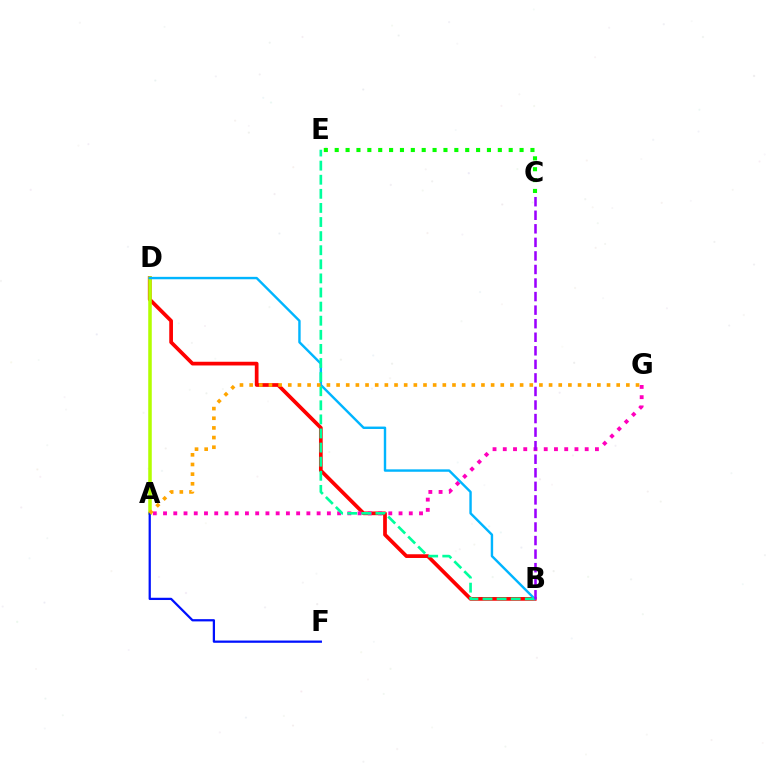{('B', 'D'): [{'color': '#ff0000', 'line_style': 'solid', 'thickness': 2.68}, {'color': '#00b5ff', 'line_style': 'solid', 'thickness': 1.74}], ('C', 'E'): [{'color': '#08ff00', 'line_style': 'dotted', 'thickness': 2.95}], ('A', 'G'): [{'color': '#ff00bd', 'line_style': 'dotted', 'thickness': 2.78}, {'color': '#ffa500', 'line_style': 'dotted', 'thickness': 2.62}], ('A', 'D'): [{'color': '#b3ff00', 'line_style': 'solid', 'thickness': 2.54}], ('A', 'F'): [{'color': '#0010ff', 'line_style': 'solid', 'thickness': 1.62}], ('B', 'E'): [{'color': '#00ff9d', 'line_style': 'dashed', 'thickness': 1.92}], ('B', 'C'): [{'color': '#9b00ff', 'line_style': 'dashed', 'thickness': 1.84}]}